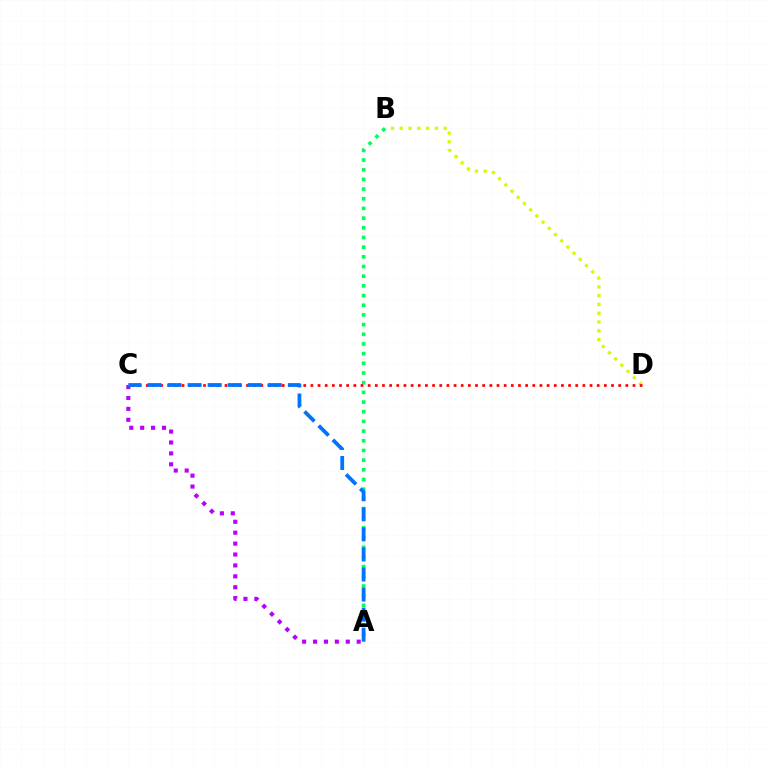{('B', 'D'): [{'color': '#d1ff00', 'line_style': 'dotted', 'thickness': 2.39}], ('A', 'B'): [{'color': '#00ff5c', 'line_style': 'dotted', 'thickness': 2.63}], ('C', 'D'): [{'color': '#ff0000', 'line_style': 'dotted', 'thickness': 1.94}], ('A', 'C'): [{'color': '#b900ff', 'line_style': 'dotted', 'thickness': 2.96}, {'color': '#0074ff', 'line_style': 'dashed', 'thickness': 2.72}]}